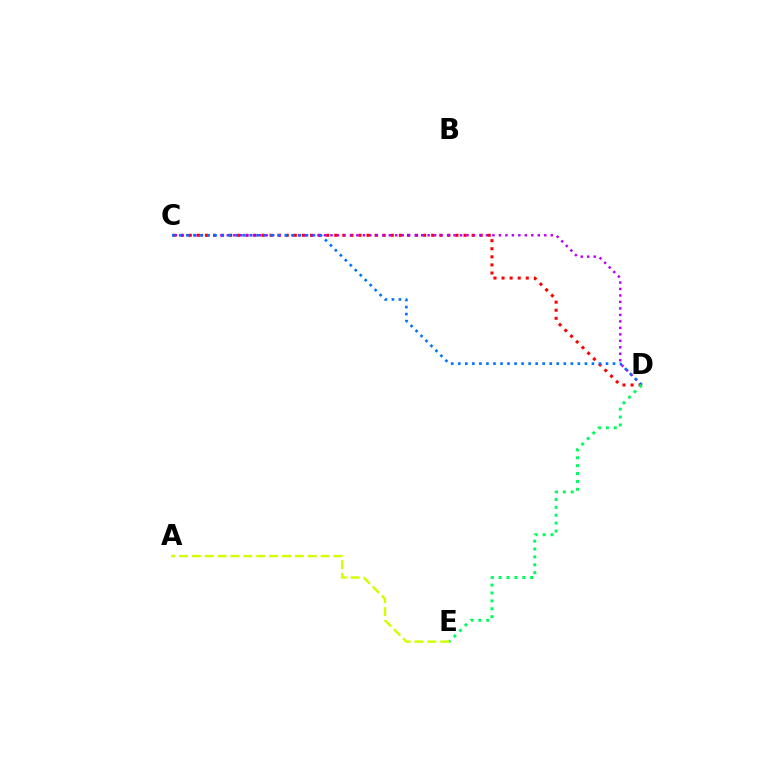{('C', 'D'): [{'color': '#ff0000', 'line_style': 'dotted', 'thickness': 2.2}, {'color': '#b900ff', 'line_style': 'dotted', 'thickness': 1.76}, {'color': '#0074ff', 'line_style': 'dotted', 'thickness': 1.91}], ('D', 'E'): [{'color': '#00ff5c', 'line_style': 'dotted', 'thickness': 2.14}], ('A', 'E'): [{'color': '#d1ff00', 'line_style': 'dashed', 'thickness': 1.75}]}